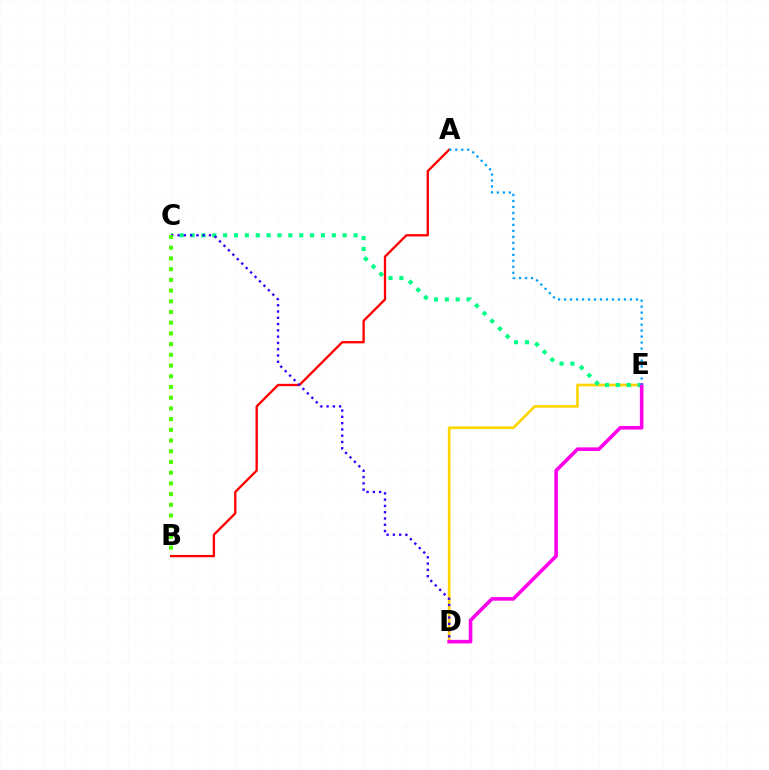{('D', 'E'): [{'color': '#ffd500', 'line_style': 'solid', 'thickness': 1.92}, {'color': '#ff00ed', 'line_style': 'solid', 'thickness': 2.59}], ('A', 'B'): [{'color': '#ff0000', 'line_style': 'solid', 'thickness': 1.68}], ('C', 'E'): [{'color': '#00ff86', 'line_style': 'dotted', 'thickness': 2.95}], ('C', 'D'): [{'color': '#3700ff', 'line_style': 'dotted', 'thickness': 1.71}], ('B', 'C'): [{'color': '#4fff00', 'line_style': 'dotted', 'thickness': 2.91}], ('A', 'E'): [{'color': '#009eff', 'line_style': 'dotted', 'thickness': 1.63}]}